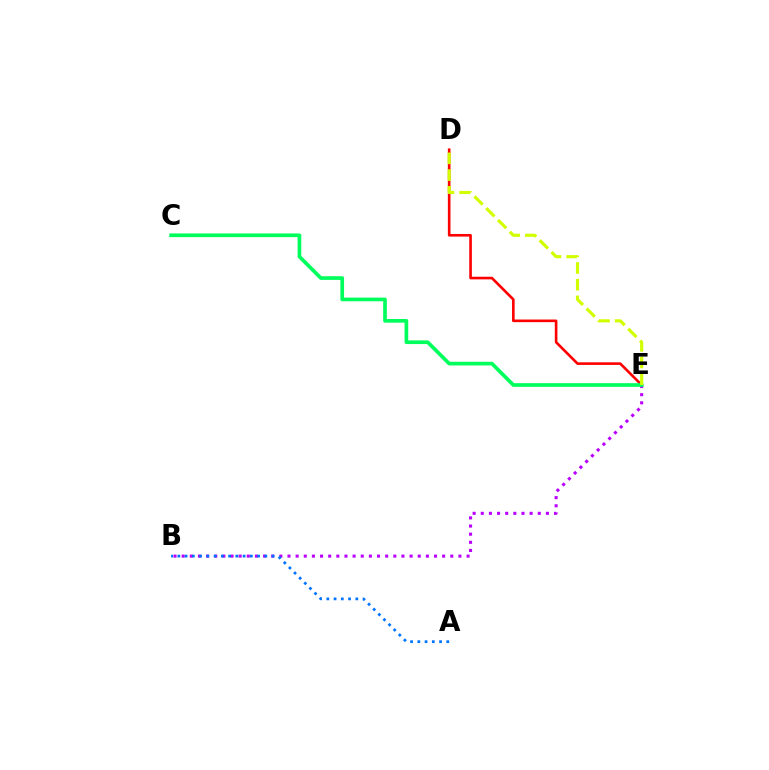{('D', 'E'): [{'color': '#ff0000', 'line_style': 'solid', 'thickness': 1.89}, {'color': '#d1ff00', 'line_style': 'dashed', 'thickness': 2.27}], ('B', 'E'): [{'color': '#b900ff', 'line_style': 'dotted', 'thickness': 2.21}], ('C', 'E'): [{'color': '#00ff5c', 'line_style': 'solid', 'thickness': 2.65}], ('A', 'B'): [{'color': '#0074ff', 'line_style': 'dotted', 'thickness': 1.97}]}